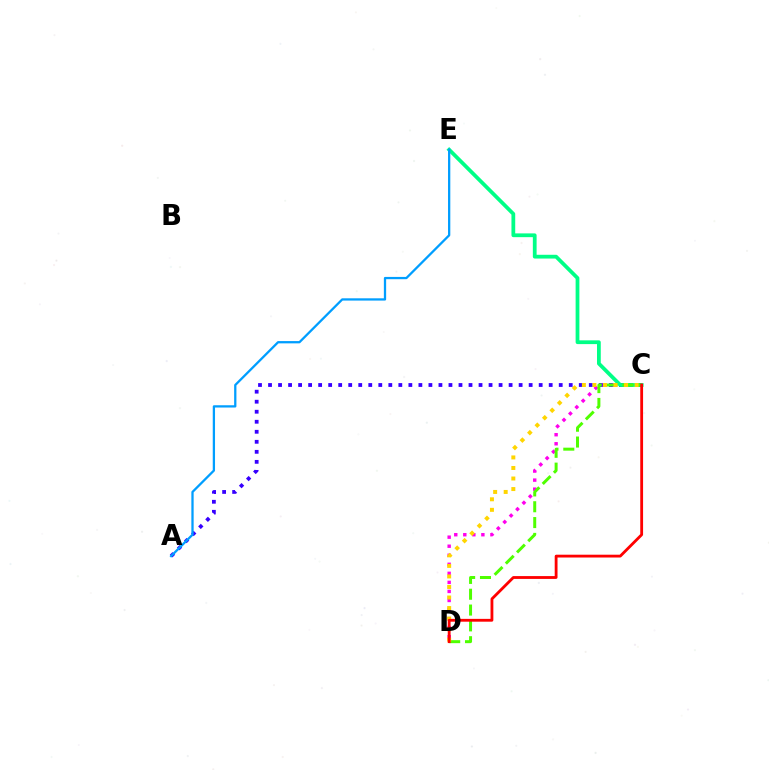{('C', 'D'): [{'color': '#ff00ed', 'line_style': 'dotted', 'thickness': 2.46}, {'color': '#4fff00', 'line_style': 'dashed', 'thickness': 2.15}, {'color': '#ffd500', 'line_style': 'dotted', 'thickness': 2.86}, {'color': '#ff0000', 'line_style': 'solid', 'thickness': 2.03}], ('A', 'C'): [{'color': '#3700ff', 'line_style': 'dotted', 'thickness': 2.72}], ('C', 'E'): [{'color': '#00ff86', 'line_style': 'solid', 'thickness': 2.71}], ('A', 'E'): [{'color': '#009eff', 'line_style': 'solid', 'thickness': 1.64}]}